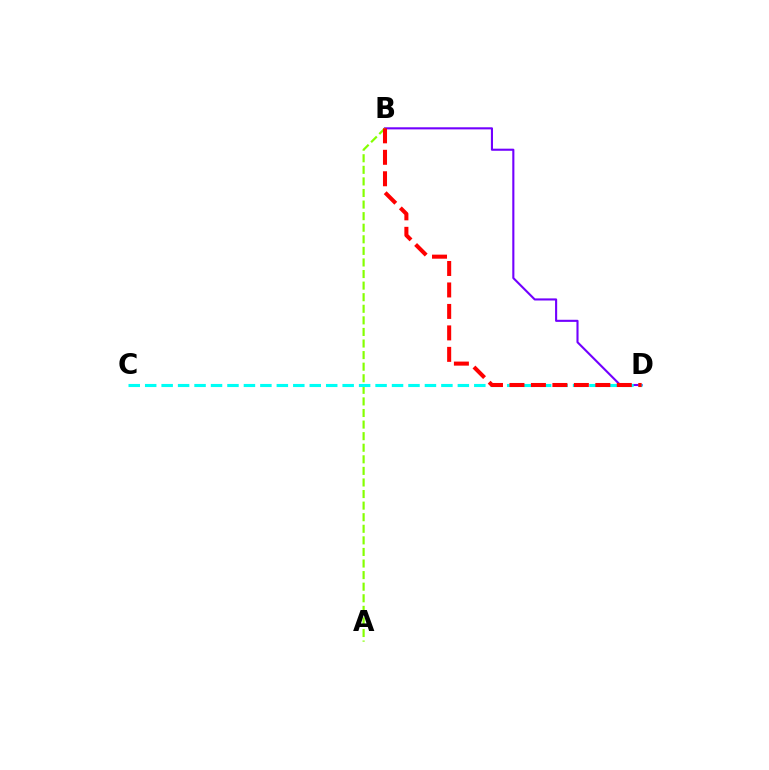{('B', 'D'): [{'color': '#7200ff', 'line_style': 'solid', 'thickness': 1.51}, {'color': '#ff0000', 'line_style': 'dashed', 'thickness': 2.92}], ('A', 'B'): [{'color': '#84ff00', 'line_style': 'dashed', 'thickness': 1.57}], ('C', 'D'): [{'color': '#00fff6', 'line_style': 'dashed', 'thickness': 2.24}]}